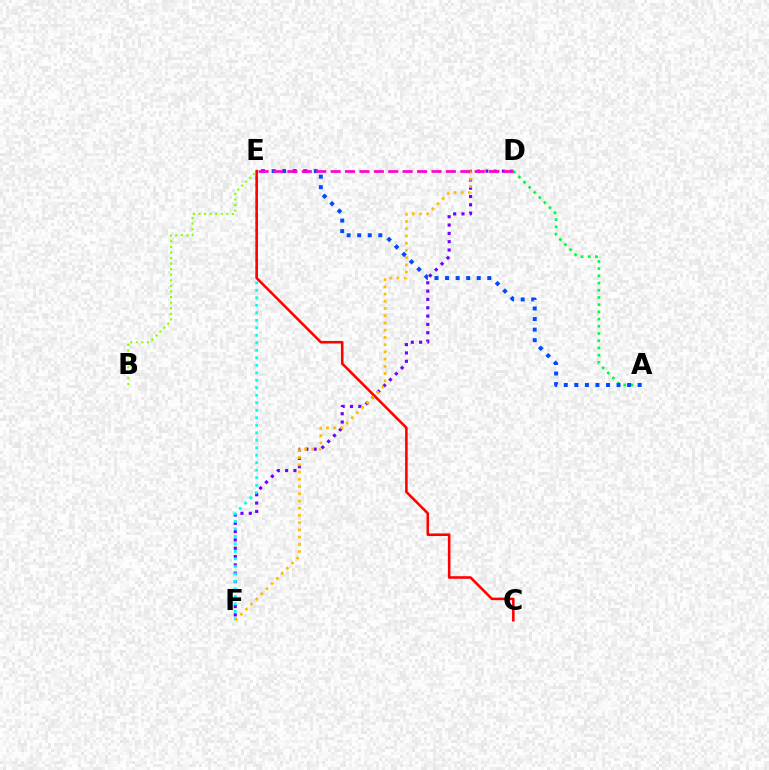{('D', 'F'): [{'color': '#7200ff', 'line_style': 'dotted', 'thickness': 2.26}, {'color': '#ffbd00', 'line_style': 'dotted', 'thickness': 1.96}], ('A', 'D'): [{'color': '#00ff39', 'line_style': 'dotted', 'thickness': 1.96}], ('E', 'F'): [{'color': '#00fff6', 'line_style': 'dotted', 'thickness': 2.04}], ('C', 'E'): [{'color': '#ff0000', 'line_style': 'solid', 'thickness': 1.85}], ('A', 'E'): [{'color': '#004bff', 'line_style': 'dotted', 'thickness': 2.87}], ('B', 'E'): [{'color': '#84ff00', 'line_style': 'dotted', 'thickness': 1.52}], ('D', 'E'): [{'color': '#ff00cf', 'line_style': 'dashed', 'thickness': 1.96}]}